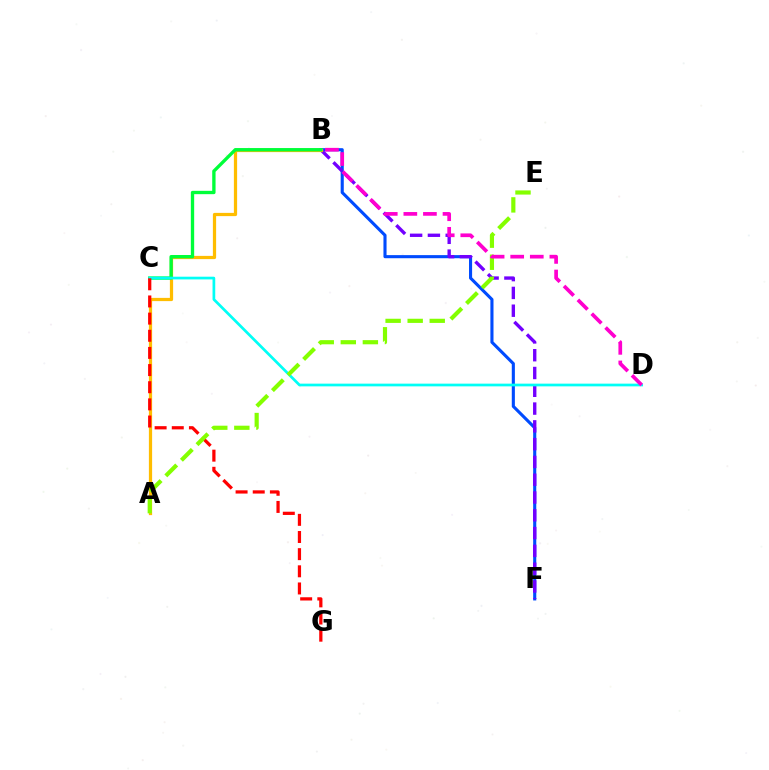{('B', 'F'): [{'color': '#004bff', 'line_style': 'solid', 'thickness': 2.23}, {'color': '#7200ff', 'line_style': 'dashed', 'thickness': 2.42}], ('A', 'B'): [{'color': '#ffbd00', 'line_style': 'solid', 'thickness': 2.33}], ('B', 'C'): [{'color': '#00ff39', 'line_style': 'solid', 'thickness': 2.4}], ('C', 'D'): [{'color': '#00fff6', 'line_style': 'solid', 'thickness': 1.95}], ('C', 'G'): [{'color': '#ff0000', 'line_style': 'dashed', 'thickness': 2.33}], ('A', 'E'): [{'color': '#84ff00', 'line_style': 'dashed', 'thickness': 3.0}], ('B', 'D'): [{'color': '#ff00cf', 'line_style': 'dashed', 'thickness': 2.66}]}